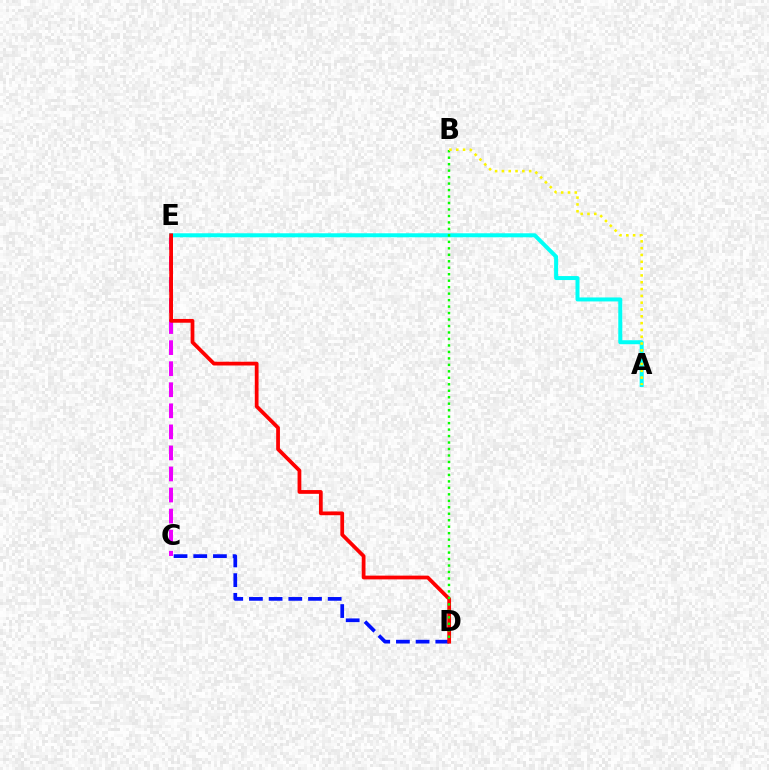{('C', 'E'): [{'color': '#ee00ff', 'line_style': 'dashed', 'thickness': 2.86}], ('A', 'E'): [{'color': '#00fff6', 'line_style': 'solid', 'thickness': 2.87}], ('C', 'D'): [{'color': '#0010ff', 'line_style': 'dashed', 'thickness': 2.68}], ('D', 'E'): [{'color': '#ff0000', 'line_style': 'solid', 'thickness': 2.71}], ('B', 'D'): [{'color': '#08ff00', 'line_style': 'dotted', 'thickness': 1.76}], ('A', 'B'): [{'color': '#fcf500', 'line_style': 'dotted', 'thickness': 1.85}]}